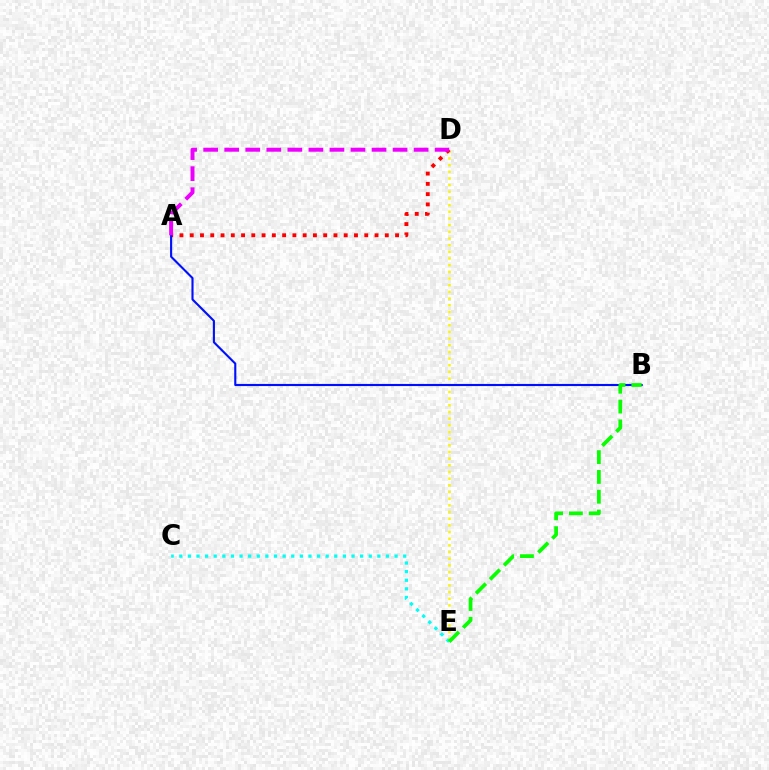{('D', 'E'): [{'color': '#fcf500', 'line_style': 'dotted', 'thickness': 1.81}], ('A', 'D'): [{'color': '#ff0000', 'line_style': 'dotted', 'thickness': 2.79}, {'color': '#ee00ff', 'line_style': 'dashed', 'thickness': 2.86}], ('A', 'B'): [{'color': '#0010ff', 'line_style': 'solid', 'thickness': 1.53}], ('C', 'E'): [{'color': '#00fff6', 'line_style': 'dotted', 'thickness': 2.34}], ('B', 'E'): [{'color': '#08ff00', 'line_style': 'dashed', 'thickness': 2.69}]}